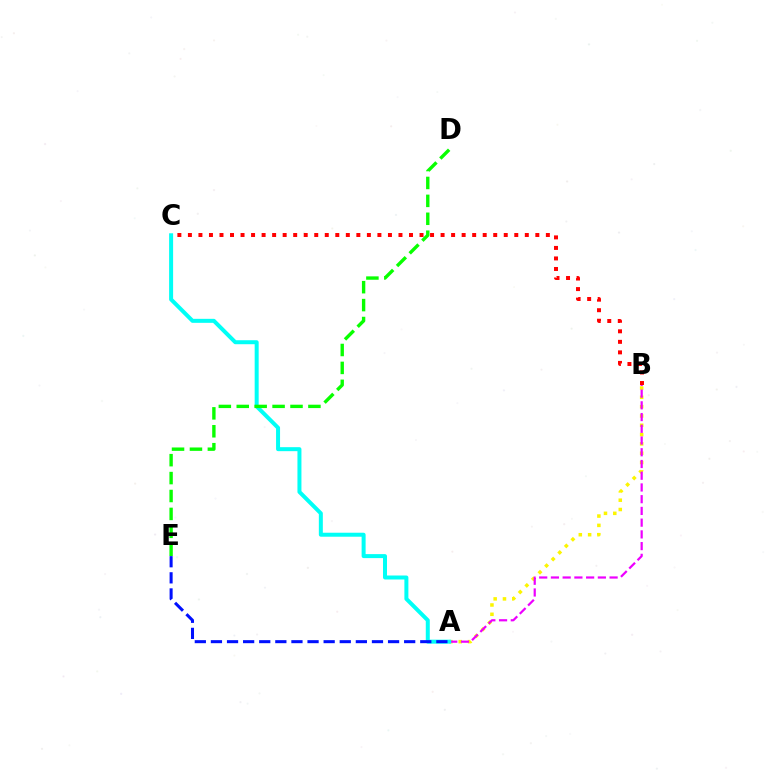{('A', 'B'): [{'color': '#fcf500', 'line_style': 'dotted', 'thickness': 2.53}, {'color': '#ee00ff', 'line_style': 'dashed', 'thickness': 1.59}], ('A', 'C'): [{'color': '#00fff6', 'line_style': 'solid', 'thickness': 2.88}], ('D', 'E'): [{'color': '#08ff00', 'line_style': 'dashed', 'thickness': 2.43}], ('A', 'E'): [{'color': '#0010ff', 'line_style': 'dashed', 'thickness': 2.19}], ('B', 'C'): [{'color': '#ff0000', 'line_style': 'dotted', 'thickness': 2.86}]}